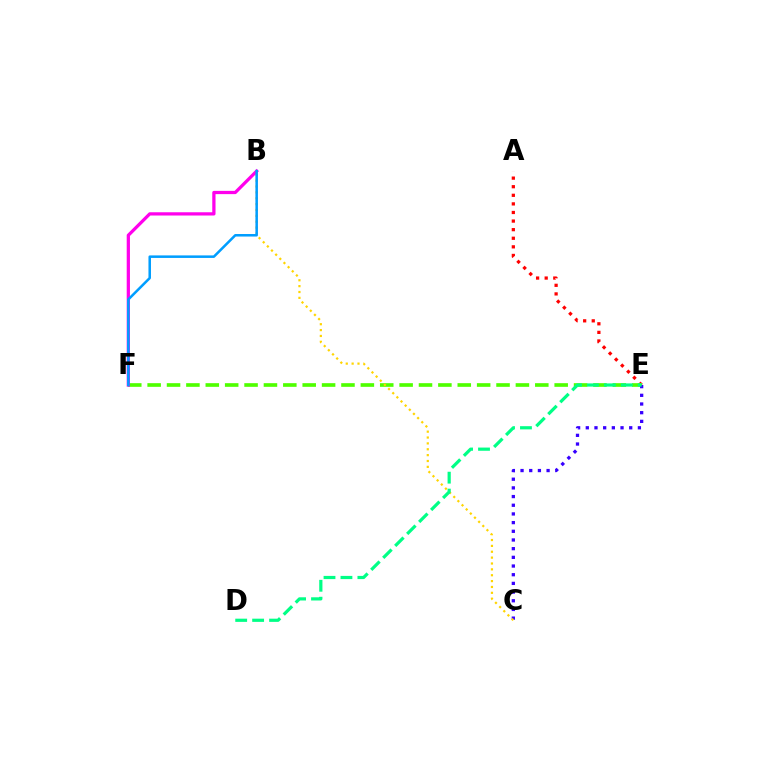{('A', 'E'): [{'color': '#ff0000', 'line_style': 'dotted', 'thickness': 2.33}], ('E', 'F'): [{'color': '#4fff00', 'line_style': 'dashed', 'thickness': 2.63}], ('C', 'E'): [{'color': '#3700ff', 'line_style': 'dotted', 'thickness': 2.36}], ('B', 'C'): [{'color': '#ffd500', 'line_style': 'dotted', 'thickness': 1.59}], ('B', 'F'): [{'color': '#ff00ed', 'line_style': 'solid', 'thickness': 2.34}, {'color': '#009eff', 'line_style': 'solid', 'thickness': 1.82}], ('D', 'E'): [{'color': '#00ff86', 'line_style': 'dashed', 'thickness': 2.3}]}